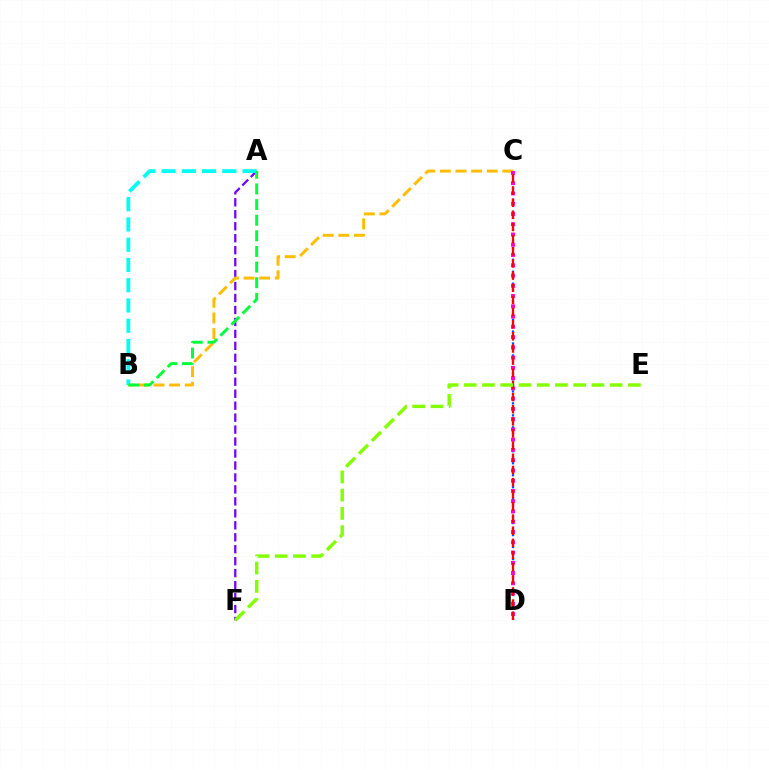{('A', 'F'): [{'color': '#7200ff', 'line_style': 'dashed', 'thickness': 1.63}], ('C', 'D'): [{'color': '#004bff', 'line_style': 'dotted', 'thickness': 1.63}, {'color': '#ff00cf', 'line_style': 'dotted', 'thickness': 2.79}, {'color': '#ff0000', 'line_style': 'dashed', 'thickness': 1.65}], ('B', 'C'): [{'color': '#ffbd00', 'line_style': 'dashed', 'thickness': 2.12}], ('A', 'B'): [{'color': '#00fff6', 'line_style': 'dashed', 'thickness': 2.75}, {'color': '#00ff39', 'line_style': 'dashed', 'thickness': 2.12}], ('E', 'F'): [{'color': '#84ff00', 'line_style': 'dashed', 'thickness': 2.48}]}